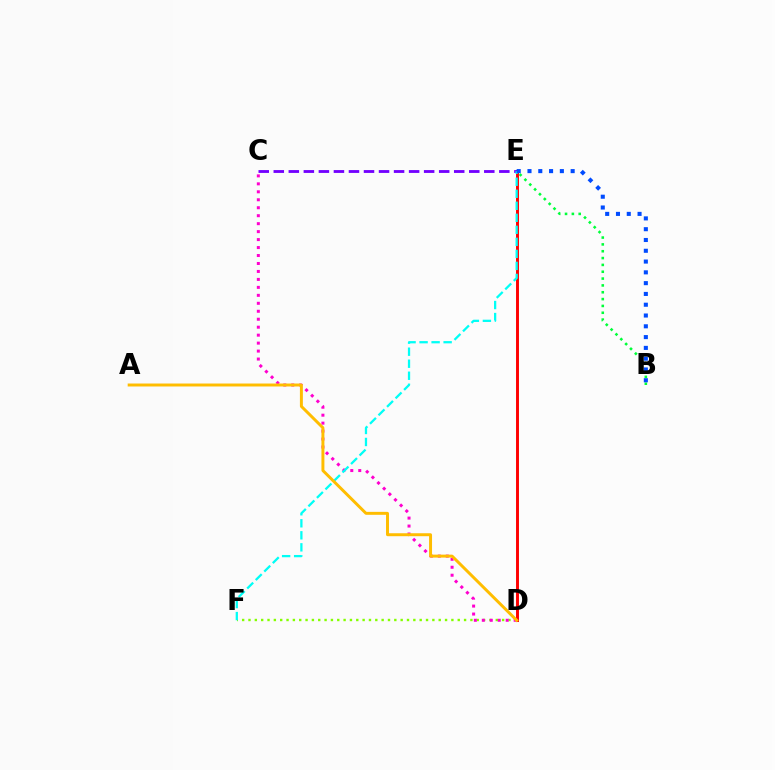{('D', 'E'): [{'color': '#ff0000', 'line_style': 'solid', 'thickness': 2.11}], ('C', 'E'): [{'color': '#7200ff', 'line_style': 'dashed', 'thickness': 2.04}], ('B', 'E'): [{'color': '#00ff39', 'line_style': 'dotted', 'thickness': 1.86}, {'color': '#004bff', 'line_style': 'dotted', 'thickness': 2.93}], ('D', 'F'): [{'color': '#84ff00', 'line_style': 'dotted', 'thickness': 1.72}], ('C', 'D'): [{'color': '#ff00cf', 'line_style': 'dotted', 'thickness': 2.16}], ('E', 'F'): [{'color': '#00fff6', 'line_style': 'dashed', 'thickness': 1.63}], ('A', 'D'): [{'color': '#ffbd00', 'line_style': 'solid', 'thickness': 2.13}]}